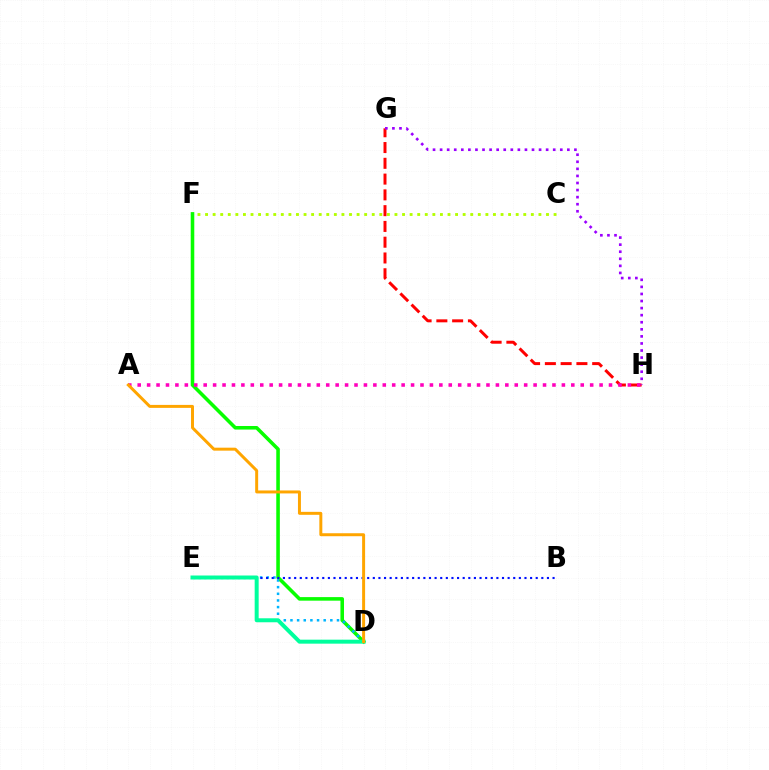{('D', 'F'): [{'color': '#08ff00', 'line_style': 'solid', 'thickness': 2.57}], ('D', 'E'): [{'color': '#00b5ff', 'line_style': 'dotted', 'thickness': 1.81}, {'color': '#00ff9d', 'line_style': 'solid', 'thickness': 2.87}], ('B', 'E'): [{'color': '#0010ff', 'line_style': 'dotted', 'thickness': 1.53}], ('G', 'H'): [{'color': '#ff0000', 'line_style': 'dashed', 'thickness': 2.14}, {'color': '#9b00ff', 'line_style': 'dotted', 'thickness': 1.92}], ('A', 'H'): [{'color': '#ff00bd', 'line_style': 'dotted', 'thickness': 2.56}], ('C', 'F'): [{'color': '#b3ff00', 'line_style': 'dotted', 'thickness': 2.06}], ('A', 'D'): [{'color': '#ffa500', 'line_style': 'solid', 'thickness': 2.14}]}